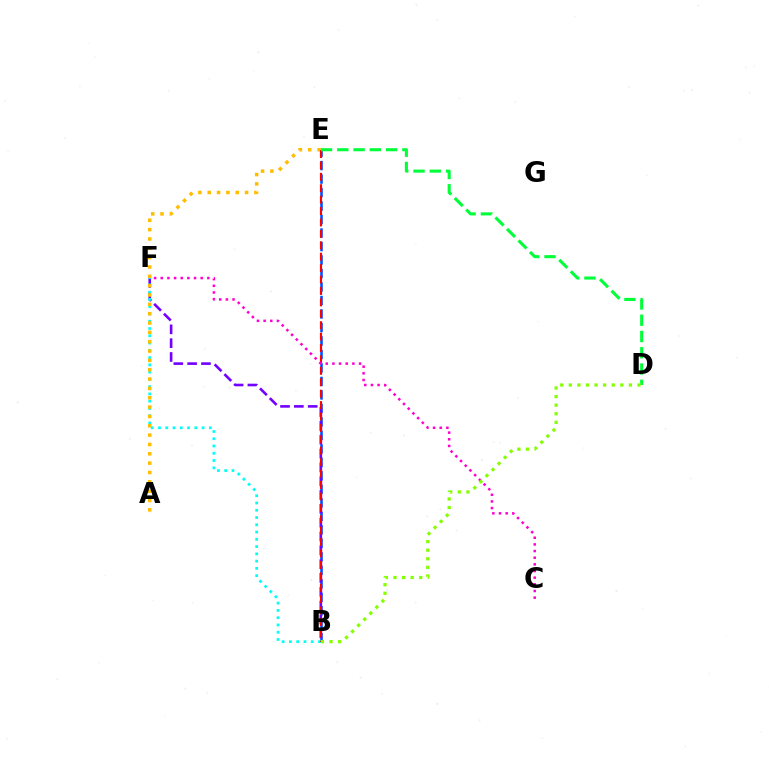{('B', 'E'): [{'color': '#004bff', 'line_style': 'dashed', 'thickness': 1.83}, {'color': '#ff0000', 'line_style': 'dashed', 'thickness': 1.55}], ('B', 'F'): [{'color': '#7200ff', 'line_style': 'dashed', 'thickness': 1.88}, {'color': '#00fff6', 'line_style': 'dotted', 'thickness': 1.97}], ('A', 'E'): [{'color': '#ffbd00', 'line_style': 'dotted', 'thickness': 2.54}], ('D', 'E'): [{'color': '#00ff39', 'line_style': 'dashed', 'thickness': 2.21}], ('C', 'F'): [{'color': '#ff00cf', 'line_style': 'dotted', 'thickness': 1.81}], ('B', 'D'): [{'color': '#84ff00', 'line_style': 'dotted', 'thickness': 2.33}]}